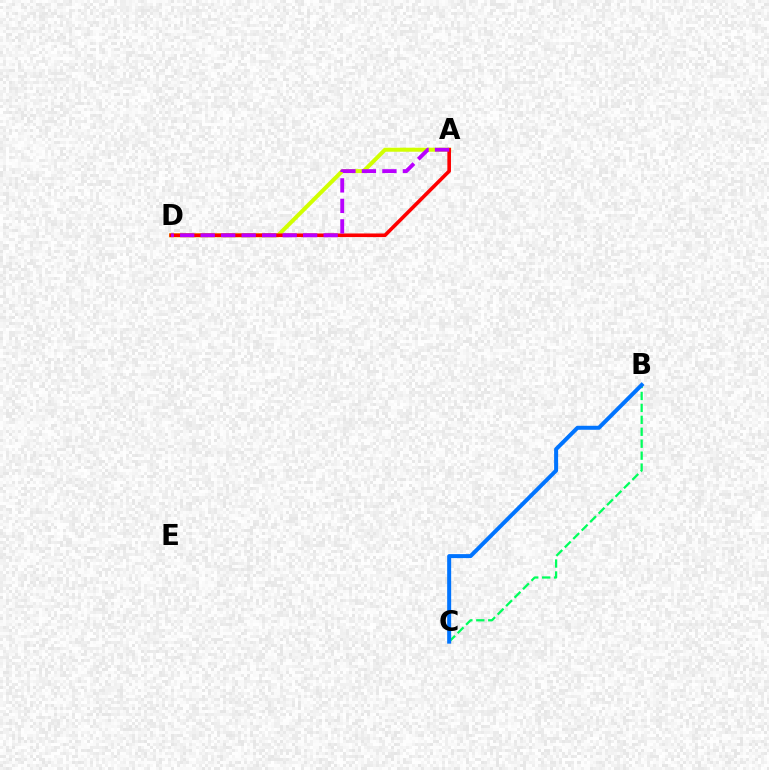{('A', 'D'): [{'color': '#d1ff00', 'line_style': 'solid', 'thickness': 2.89}, {'color': '#ff0000', 'line_style': 'solid', 'thickness': 2.61}, {'color': '#b900ff', 'line_style': 'dashed', 'thickness': 2.78}], ('B', 'C'): [{'color': '#00ff5c', 'line_style': 'dashed', 'thickness': 1.62}, {'color': '#0074ff', 'line_style': 'solid', 'thickness': 2.88}]}